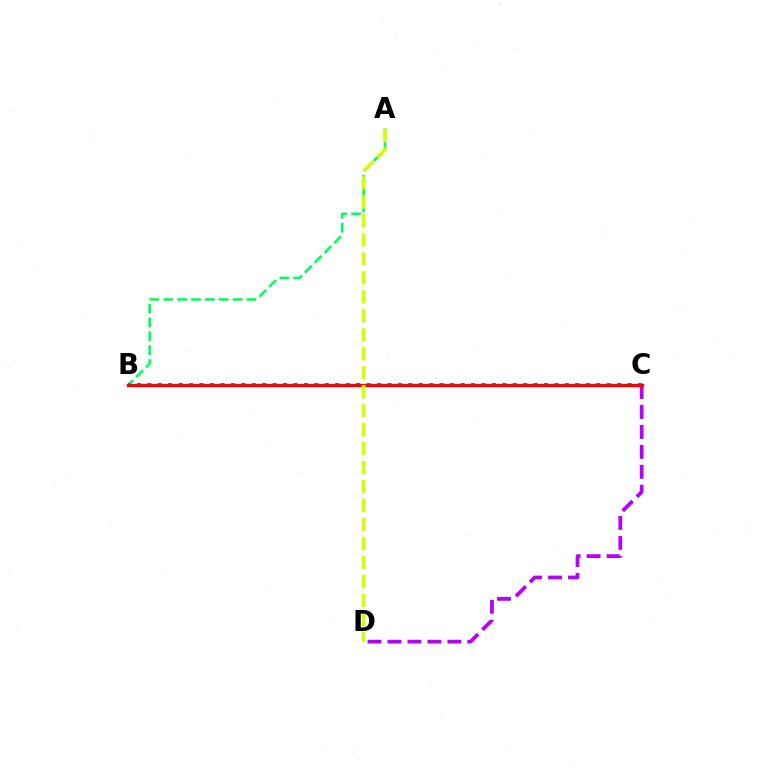{('C', 'D'): [{'color': '#b900ff', 'line_style': 'dashed', 'thickness': 2.71}], ('A', 'B'): [{'color': '#00ff5c', 'line_style': 'dashed', 'thickness': 1.88}], ('B', 'C'): [{'color': '#0074ff', 'line_style': 'dotted', 'thickness': 2.84}, {'color': '#ff0000', 'line_style': 'solid', 'thickness': 2.42}], ('A', 'D'): [{'color': '#d1ff00', 'line_style': 'dashed', 'thickness': 2.58}]}